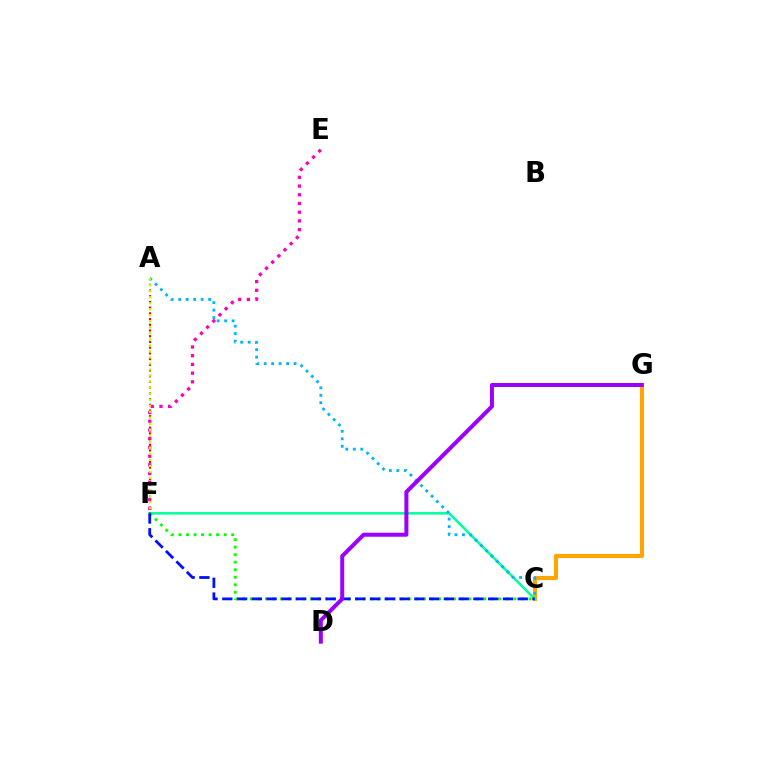{('C', 'G'): [{'color': '#ffa500', 'line_style': 'solid', 'thickness': 2.98}], ('C', 'F'): [{'color': '#00ff9d', 'line_style': 'solid', 'thickness': 1.81}, {'color': '#08ff00', 'line_style': 'dotted', 'thickness': 2.05}, {'color': '#0010ff', 'line_style': 'dashed', 'thickness': 2.01}], ('A', 'F'): [{'color': '#ff0000', 'line_style': 'dotted', 'thickness': 1.55}, {'color': '#b3ff00', 'line_style': 'dotted', 'thickness': 1.64}], ('A', 'C'): [{'color': '#00b5ff', 'line_style': 'dotted', 'thickness': 2.03}], ('E', 'F'): [{'color': '#ff00bd', 'line_style': 'dotted', 'thickness': 2.37}], ('D', 'G'): [{'color': '#9b00ff', 'line_style': 'solid', 'thickness': 2.88}]}